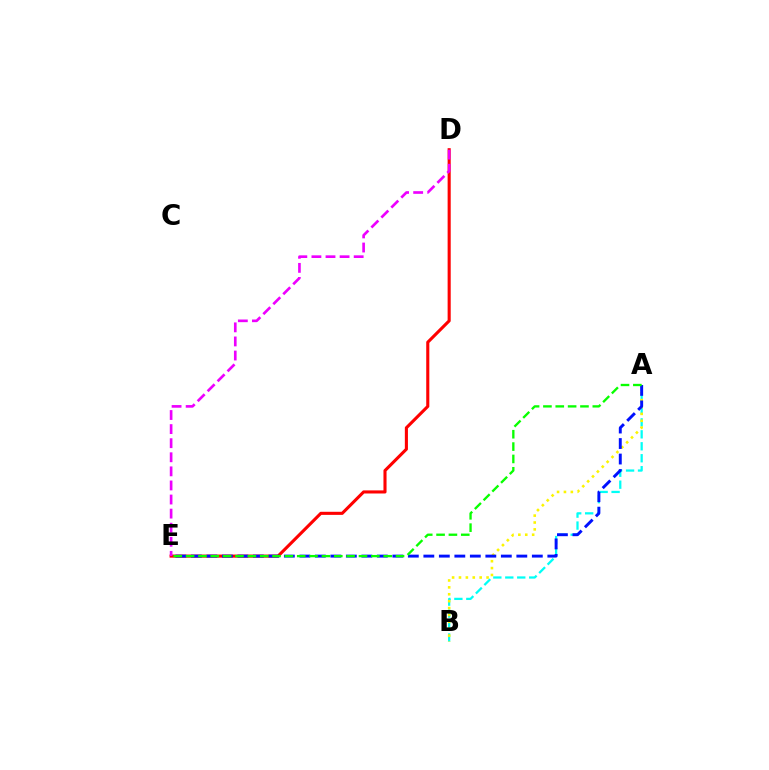{('D', 'E'): [{'color': '#ff0000', 'line_style': 'solid', 'thickness': 2.23}, {'color': '#ee00ff', 'line_style': 'dashed', 'thickness': 1.91}], ('A', 'B'): [{'color': '#00fff6', 'line_style': 'dashed', 'thickness': 1.62}, {'color': '#fcf500', 'line_style': 'dotted', 'thickness': 1.87}], ('A', 'E'): [{'color': '#0010ff', 'line_style': 'dashed', 'thickness': 2.11}, {'color': '#08ff00', 'line_style': 'dashed', 'thickness': 1.68}]}